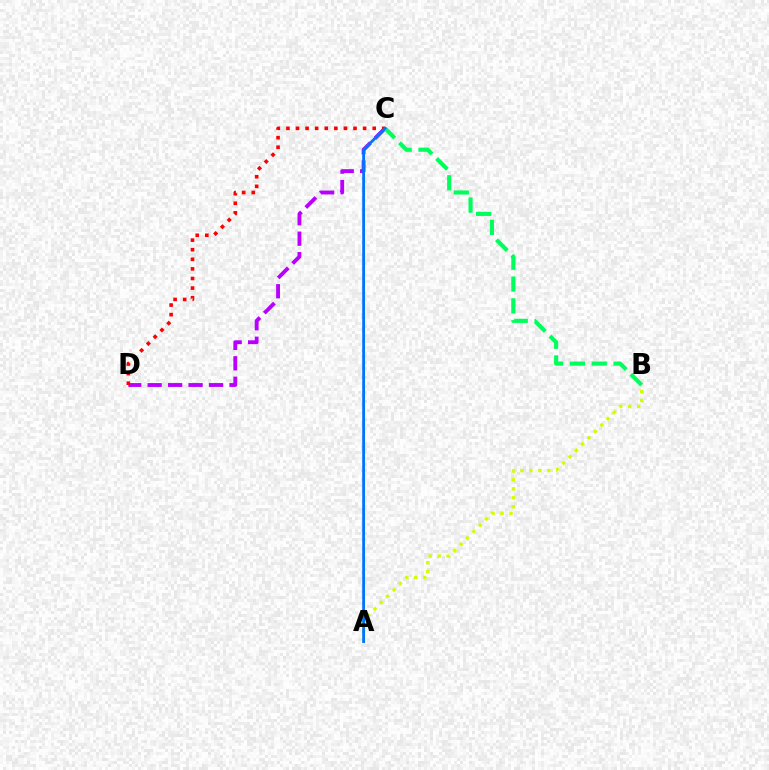{('C', 'D'): [{'color': '#b900ff', 'line_style': 'dashed', 'thickness': 2.78}, {'color': '#ff0000', 'line_style': 'dotted', 'thickness': 2.6}], ('A', 'B'): [{'color': '#d1ff00', 'line_style': 'dotted', 'thickness': 2.43}], ('B', 'C'): [{'color': '#00ff5c', 'line_style': 'dashed', 'thickness': 2.97}], ('A', 'C'): [{'color': '#0074ff', 'line_style': 'solid', 'thickness': 2.03}]}